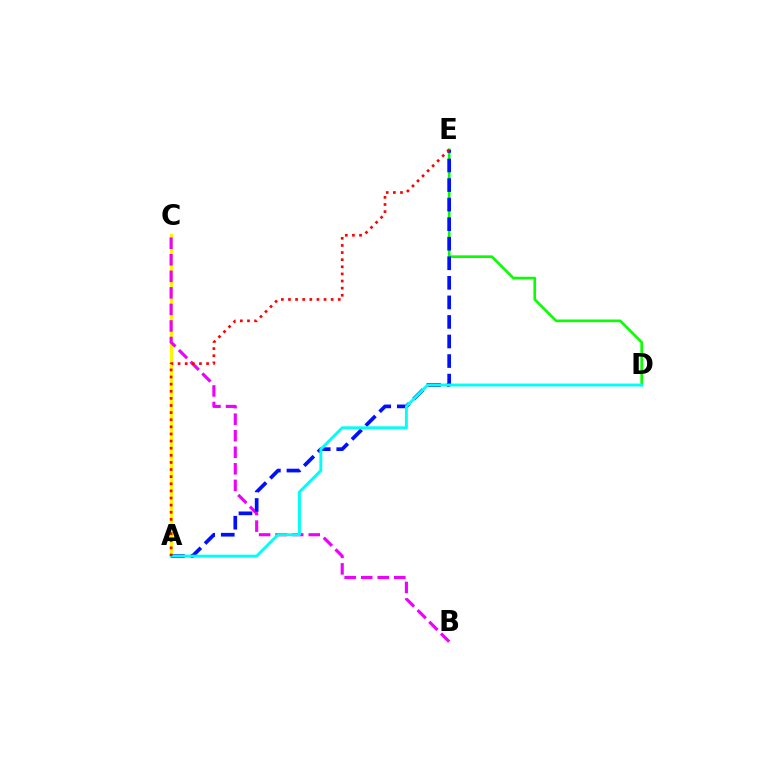{('A', 'C'): [{'color': '#fcf500', 'line_style': 'solid', 'thickness': 2.3}], ('D', 'E'): [{'color': '#08ff00', 'line_style': 'solid', 'thickness': 1.9}], ('B', 'C'): [{'color': '#ee00ff', 'line_style': 'dashed', 'thickness': 2.25}], ('A', 'E'): [{'color': '#0010ff', 'line_style': 'dashed', 'thickness': 2.66}, {'color': '#ff0000', 'line_style': 'dotted', 'thickness': 1.93}], ('A', 'D'): [{'color': '#00fff6', 'line_style': 'solid', 'thickness': 2.09}]}